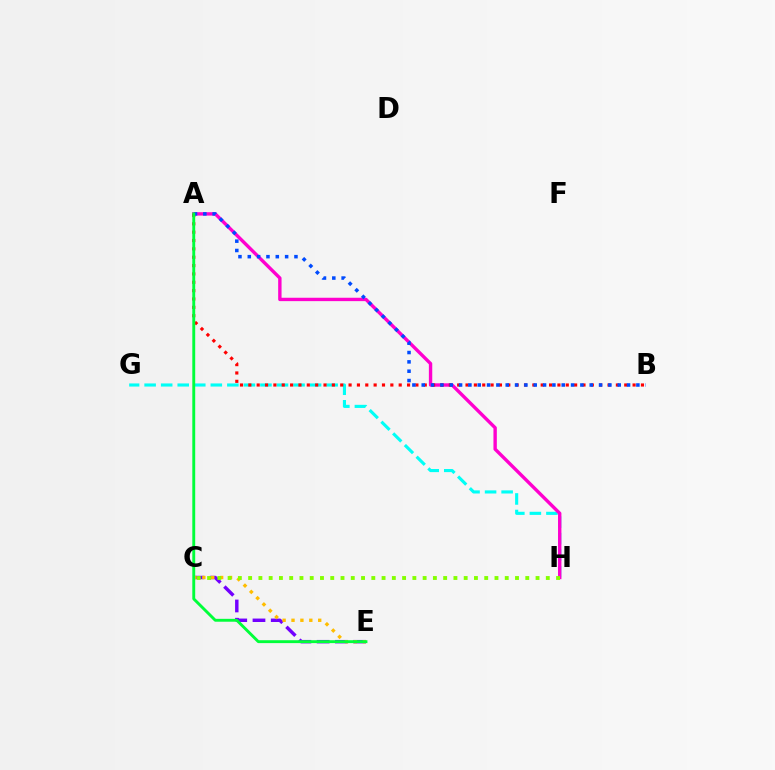{('C', 'E'): [{'color': '#7200ff', 'line_style': 'dashed', 'thickness': 2.48}, {'color': '#ffbd00', 'line_style': 'dotted', 'thickness': 2.42}], ('G', 'H'): [{'color': '#00fff6', 'line_style': 'dashed', 'thickness': 2.25}], ('A', 'H'): [{'color': '#ff00cf', 'line_style': 'solid', 'thickness': 2.43}], ('A', 'B'): [{'color': '#ff0000', 'line_style': 'dotted', 'thickness': 2.27}, {'color': '#004bff', 'line_style': 'dotted', 'thickness': 2.54}], ('C', 'H'): [{'color': '#84ff00', 'line_style': 'dotted', 'thickness': 2.79}], ('A', 'E'): [{'color': '#00ff39', 'line_style': 'solid', 'thickness': 2.08}]}